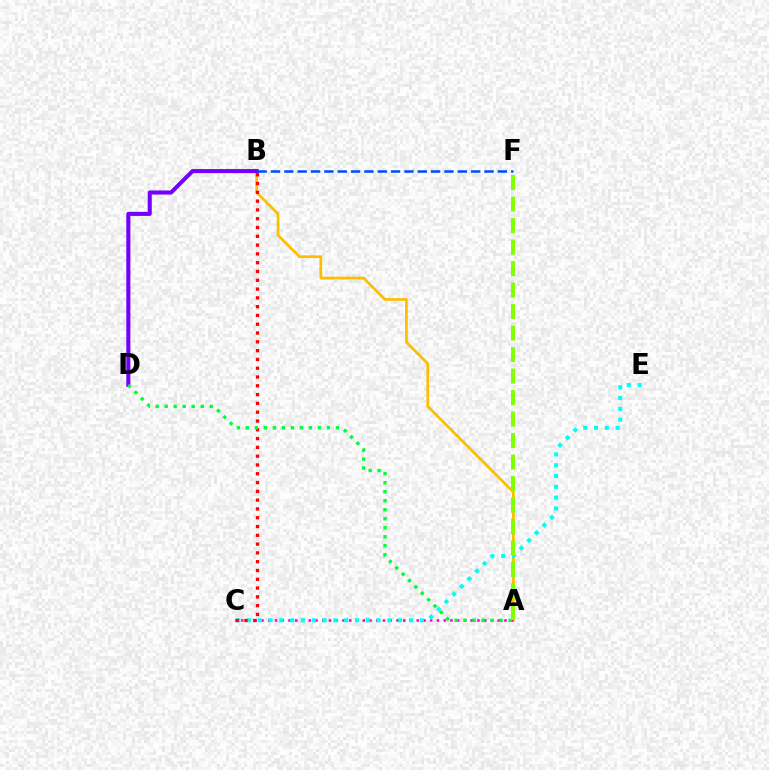{('A', 'B'): [{'color': '#ffbd00', 'line_style': 'solid', 'thickness': 1.94}], ('A', 'C'): [{'color': '#ff00cf', 'line_style': 'dotted', 'thickness': 1.83}], ('B', 'D'): [{'color': '#7200ff', 'line_style': 'solid', 'thickness': 2.93}], ('C', 'E'): [{'color': '#00fff6', 'line_style': 'dotted', 'thickness': 2.93}], ('B', 'C'): [{'color': '#ff0000', 'line_style': 'dotted', 'thickness': 2.39}], ('B', 'F'): [{'color': '#004bff', 'line_style': 'dashed', 'thickness': 1.81}], ('A', 'D'): [{'color': '#00ff39', 'line_style': 'dotted', 'thickness': 2.45}], ('A', 'F'): [{'color': '#84ff00', 'line_style': 'dashed', 'thickness': 2.92}]}